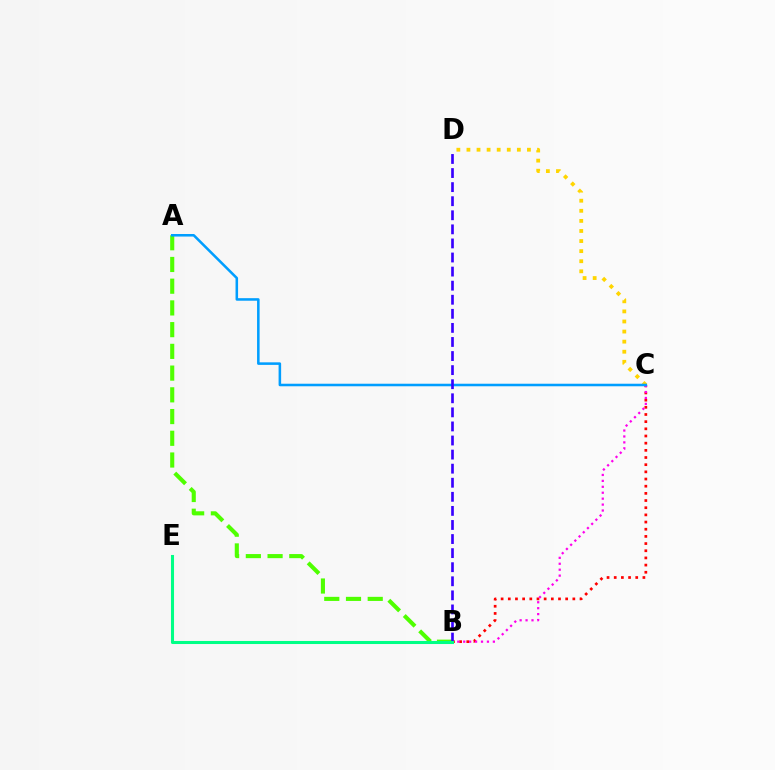{('A', 'B'): [{'color': '#4fff00', 'line_style': 'dashed', 'thickness': 2.95}], ('C', 'D'): [{'color': '#ffd500', 'line_style': 'dotted', 'thickness': 2.74}], ('B', 'C'): [{'color': '#ff0000', 'line_style': 'dotted', 'thickness': 1.95}, {'color': '#ff00ed', 'line_style': 'dotted', 'thickness': 1.61}], ('A', 'C'): [{'color': '#009eff', 'line_style': 'solid', 'thickness': 1.83}], ('B', 'D'): [{'color': '#3700ff', 'line_style': 'dashed', 'thickness': 1.91}], ('B', 'E'): [{'color': '#00ff86', 'line_style': 'solid', 'thickness': 2.2}]}